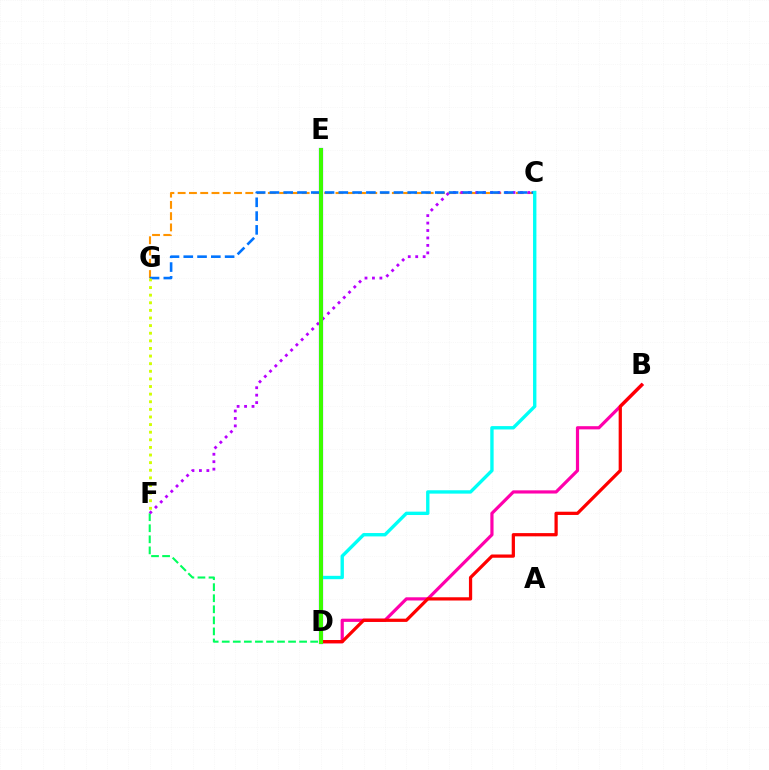{('C', 'G'): [{'color': '#ff9400', 'line_style': 'dashed', 'thickness': 1.53}, {'color': '#0074ff', 'line_style': 'dashed', 'thickness': 1.87}], ('D', 'E'): [{'color': '#2500ff', 'line_style': 'solid', 'thickness': 3.0}, {'color': '#3dff00', 'line_style': 'solid', 'thickness': 2.85}], ('D', 'F'): [{'color': '#00ff5c', 'line_style': 'dashed', 'thickness': 1.5}], ('C', 'F'): [{'color': '#b900ff', 'line_style': 'dotted', 'thickness': 2.02}], ('B', 'D'): [{'color': '#ff00ac', 'line_style': 'solid', 'thickness': 2.3}, {'color': '#ff0000', 'line_style': 'solid', 'thickness': 2.33}], ('C', 'D'): [{'color': '#00fff6', 'line_style': 'solid', 'thickness': 2.43}], ('F', 'G'): [{'color': '#d1ff00', 'line_style': 'dotted', 'thickness': 2.07}]}